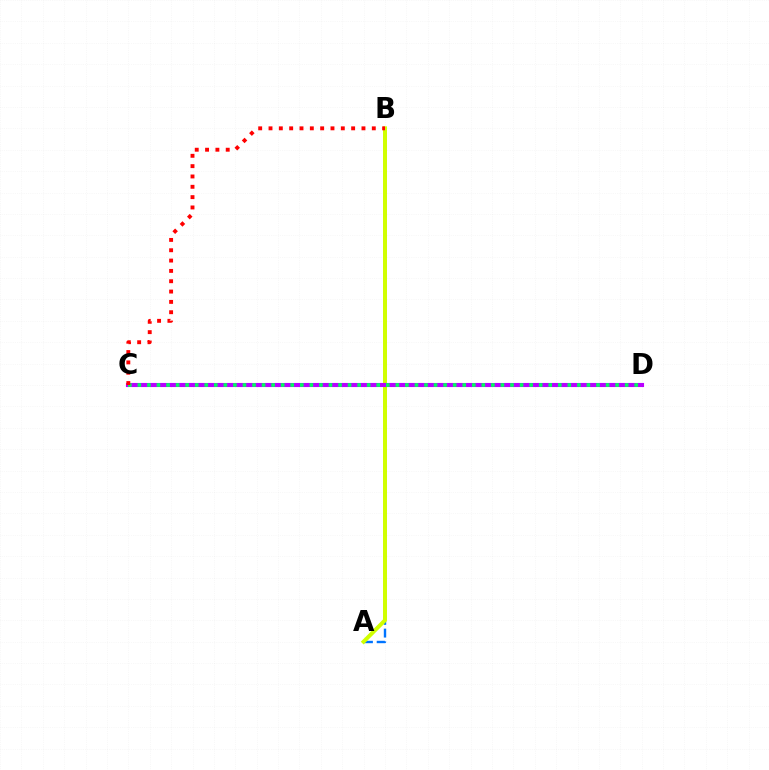{('A', 'B'): [{'color': '#0074ff', 'line_style': 'dashed', 'thickness': 1.73}, {'color': '#d1ff00', 'line_style': 'solid', 'thickness': 2.87}], ('C', 'D'): [{'color': '#b900ff', 'line_style': 'solid', 'thickness': 2.95}, {'color': '#00ff5c', 'line_style': 'dotted', 'thickness': 2.6}], ('B', 'C'): [{'color': '#ff0000', 'line_style': 'dotted', 'thickness': 2.81}]}